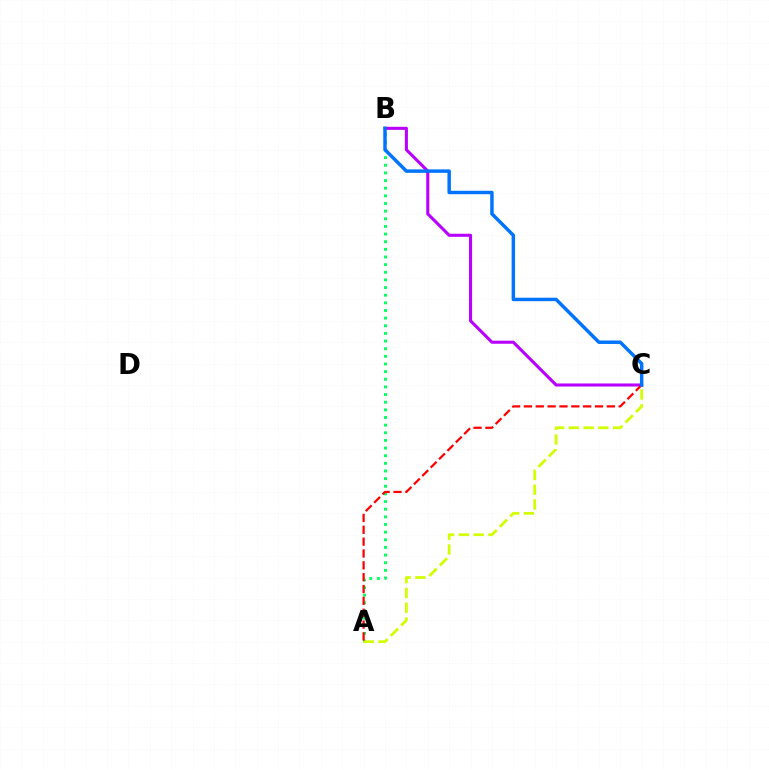{('B', 'C'): [{'color': '#b900ff', 'line_style': 'solid', 'thickness': 2.2}, {'color': '#0074ff', 'line_style': 'solid', 'thickness': 2.49}], ('A', 'B'): [{'color': '#00ff5c', 'line_style': 'dotted', 'thickness': 2.08}], ('A', 'C'): [{'color': '#d1ff00', 'line_style': 'dashed', 'thickness': 2.0}, {'color': '#ff0000', 'line_style': 'dashed', 'thickness': 1.61}]}